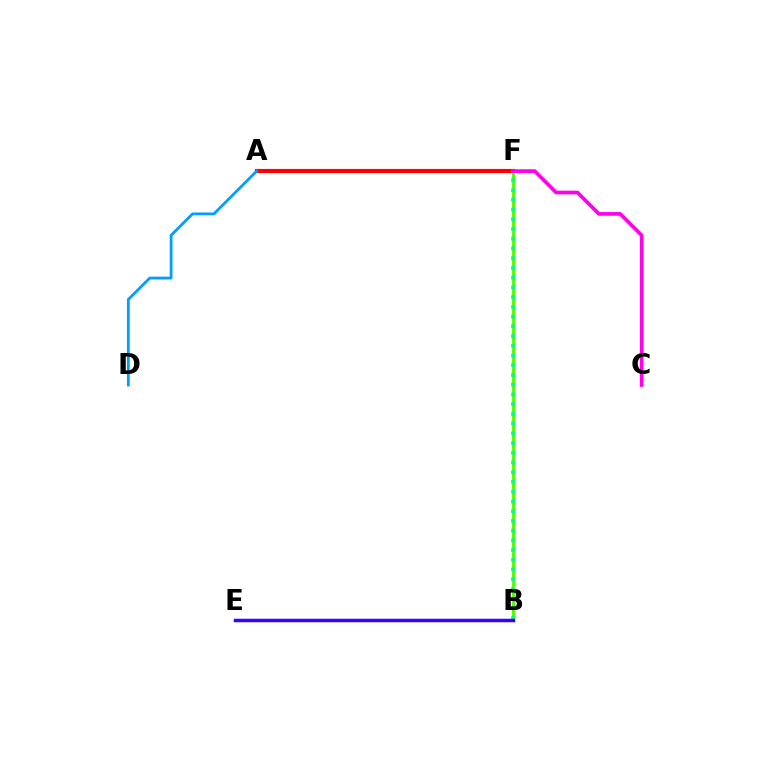{('A', 'F'): [{'color': '#ff0000', 'line_style': 'solid', 'thickness': 2.99}], ('B', 'F'): [{'color': '#ffd500', 'line_style': 'dotted', 'thickness': 1.73}, {'color': '#4fff00', 'line_style': 'solid', 'thickness': 2.08}, {'color': '#00ff86', 'line_style': 'dotted', 'thickness': 2.64}], ('B', 'E'): [{'color': '#3700ff', 'line_style': 'solid', 'thickness': 2.51}], ('C', 'F'): [{'color': '#ff00ed', 'line_style': 'solid', 'thickness': 2.67}], ('A', 'D'): [{'color': '#009eff', 'line_style': 'solid', 'thickness': 2.01}]}